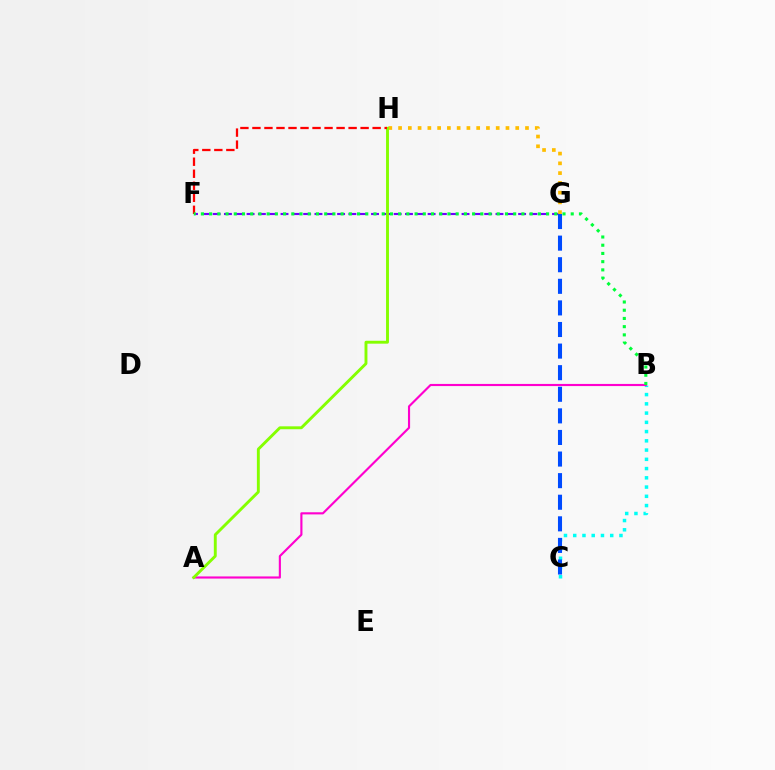{('F', 'G'): [{'color': '#7200ff', 'line_style': 'dashed', 'thickness': 1.54}], ('B', 'C'): [{'color': '#00fff6', 'line_style': 'dotted', 'thickness': 2.51}], ('C', 'G'): [{'color': '#004bff', 'line_style': 'dashed', 'thickness': 2.93}], ('G', 'H'): [{'color': '#ffbd00', 'line_style': 'dotted', 'thickness': 2.65}], ('A', 'B'): [{'color': '#ff00cf', 'line_style': 'solid', 'thickness': 1.54}], ('A', 'H'): [{'color': '#84ff00', 'line_style': 'solid', 'thickness': 2.09}], ('F', 'H'): [{'color': '#ff0000', 'line_style': 'dashed', 'thickness': 1.63}], ('B', 'F'): [{'color': '#00ff39', 'line_style': 'dotted', 'thickness': 2.23}]}